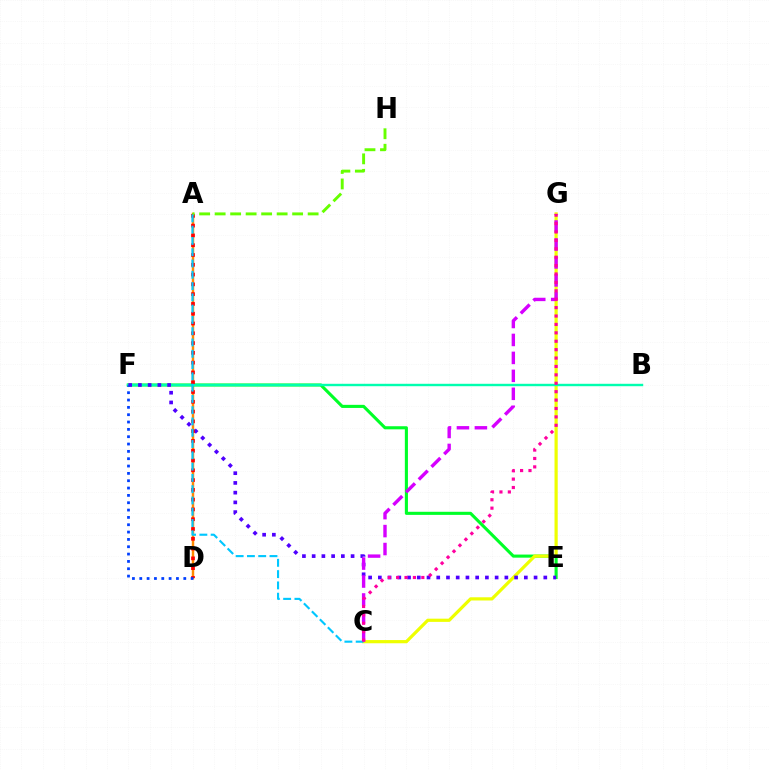{('A', 'D'): [{'color': '#ff8800', 'line_style': 'solid', 'thickness': 1.77}, {'color': '#ff0000', 'line_style': 'dotted', 'thickness': 2.66}], ('E', 'F'): [{'color': '#00ff27', 'line_style': 'solid', 'thickness': 2.23}, {'color': '#4f00ff', 'line_style': 'dotted', 'thickness': 2.64}], ('C', 'G'): [{'color': '#eeff00', 'line_style': 'solid', 'thickness': 2.31}, {'color': '#d600ff', 'line_style': 'dashed', 'thickness': 2.44}, {'color': '#ff00a0', 'line_style': 'dotted', 'thickness': 2.28}], ('B', 'F'): [{'color': '#00ffaf', 'line_style': 'solid', 'thickness': 1.74}], ('A', 'H'): [{'color': '#66ff00', 'line_style': 'dashed', 'thickness': 2.11}], ('A', 'C'): [{'color': '#00c7ff', 'line_style': 'dashed', 'thickness': 1.53}], ('D', 'F'): [{'color': '#003fff', 'line_style': 'dotted', 'thickness': 1.99}]}